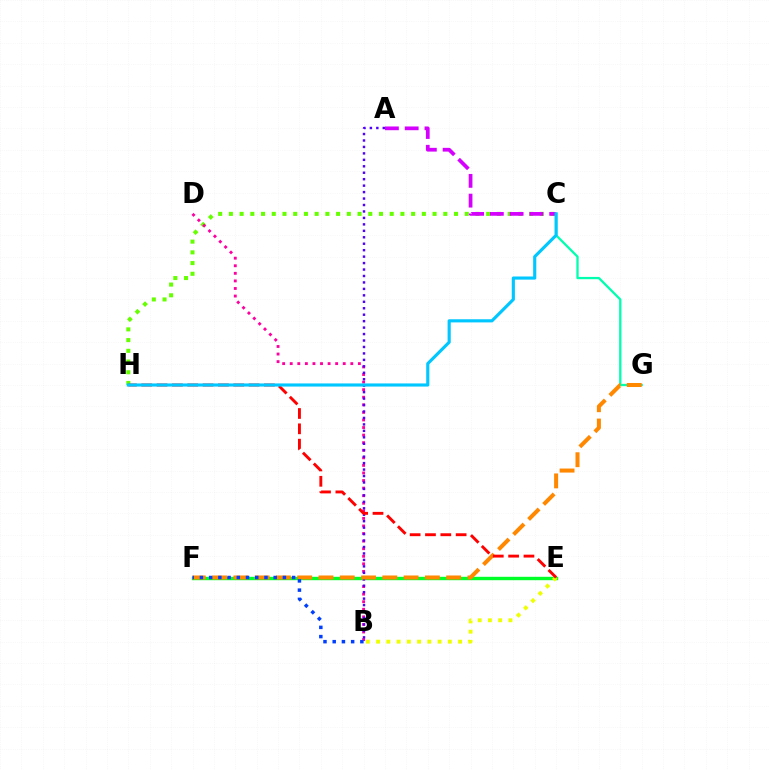{('C', 'H'): [{'color': '#66ff00', 'line_style': 'dotted', 'thickness': 2.91}, {'color': '#00c7ff', 'line_style': 'solid', 'thickness': 2.26}], ('B', 'D'): [{'color': '#ff00a0', 'line_style': 'dotted', 'thickness': 2.06}], ('E', 'F'): [{'color': '#00ff27', 'line_style': 'solid', 'thickness': 2.44}], ('B', 'E'): [{'color': '#eeff00', 'line_style': 'dotted', 'thickness': 2.78}], ('A', 'C'): [{'color': '#d600ff', 'line_style': 'dashed', 'thickness': 2.69}], ('C', 'G'): [{'color': '#00ffaf', 'line_style': 'solid', 'thickness': 1.65}], ('A', 'B'): [{'color': '#4f00ff', 'line_style': 'dotted', 'thickness': 1.75}], ('F', 'G'): [{'color': '#ff8800', 'line_style': 'dashed', 'thickness': 2.89}], ('E', 'H'): [{'color': '#ff0000', 'line_style': 'dashed', 'thickness': 2.08}], ('B', 'F'): [{'color': '#003fff', 'line_style': 'dotted', 'thickness': 2.51}]}